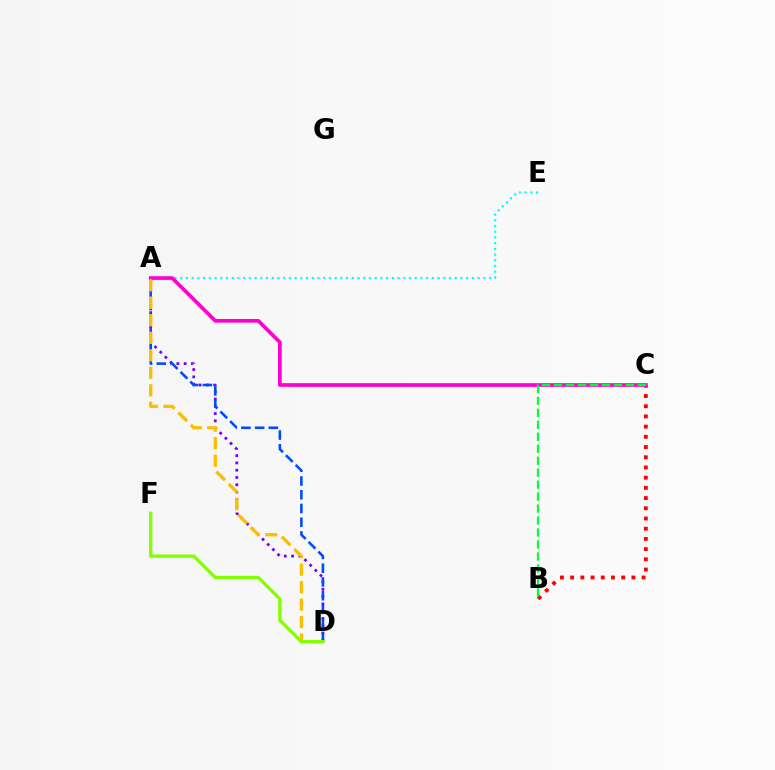{('A', 'D'): [{'color': '#7200ff', 'line_style': 'dotted', 'thickness': 1.98}, {'color': '#004bff', 'line_style': 'dashed', 'thickness': 1.87}, {'color': '#ffbd00', 'line_style': 'dashed', 'thickness': 2.38}], ('B', 'C'): [{'color': '#ff0000', 'line_style': 'dotted', 'thickness': 2.77}, {'color': '#00ff39', 'line_style': 'dashed', 'thickness': 1.63}], ('A', 'E'): [{'color': '#00fff6', 'line_style': 'dotted', 'thickness': 1.55}], ('A', 'C'): [{'color': '#ff00cf', 'line_style': 'solid', 'thickness': 2.65}], ('D', 'F'): [{'color': '#84ff00', 'line_style': 'solid', 'thickness': 2.38}]}